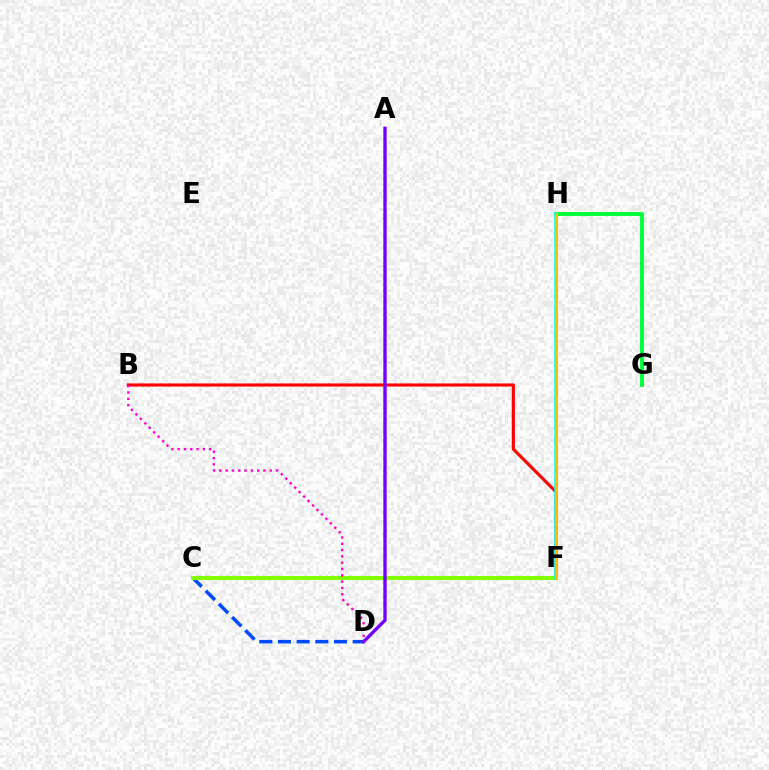{('C', 'D'): [{'color': '#004bff', 'line_style': 'dashed', 'thickness': 2.54}], ('B', 'F'): [{'color': '#ff0000', 'line_style': 'solid', 'thickness': 2.24}], ('C', 'F'): [{'color': '#84ff00', 'line_style': 'solid', 'thickness': 2.95}], ('A', 'D'): [{'color': '#7200ff', 'line_style': 'solid', 'thickness': 2.42}], ('G', 'H'): [{'color': '#00ff39', 'line_style': 'solid', 'thickness': 2.81}], ('B', 'D'): [{'color': '#ff00cf', 'line_style': 'dotted', 'thickness': 1.71}], ('F', 'H'): [{'color': '#00fff6', 'line_style': 'solid', 'thickness': 2.52}, {'color': '#ffbd00', 'line_style': 'solid', 'thickness': 1.85}]}